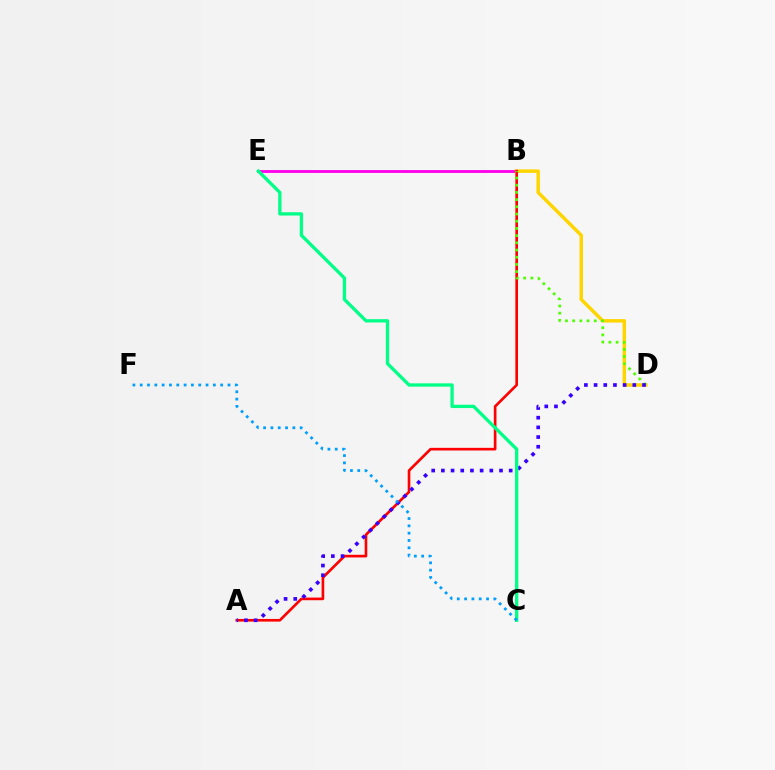{('B', 'E'): [{'color': '#ff00ed', 'line_style': 'solid', 'thickness': 2.05}], ('B', 'D'): [{'color': '#ffd500', 'line_style': 'solid', 'thickness': 2.5}, {'color': '#4fff00', 'line_style': 'dotted', 'thickness': 1.96}], ('A', 'B'): [{'color': '#ff0000', 'line_style': 'solid', 'thickness': 1.91}], ('A', 'D'): [{'color': '#3700ff', 'line_style': 'dotted', 'thickness': 2.63}], ('C', 'E'): [{'color': '#00ff86', 'line_style': 'solid', 'thickness': 2.38}], ('C', 'F'): [{'color': '#009eff', 'line_style': 'dotted', 'thickness': 1.99}]}